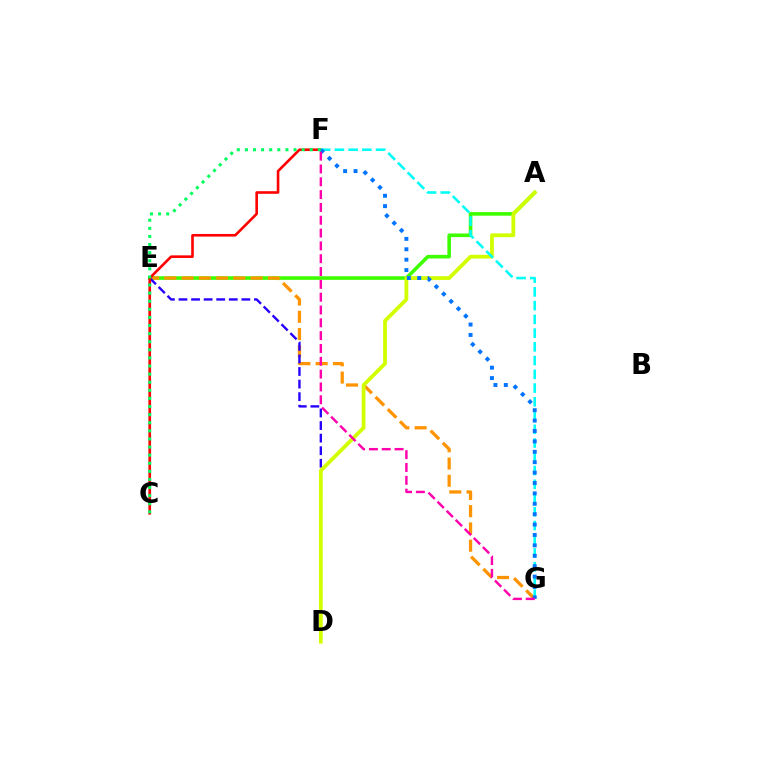{('A', 'E'): [{'color': '#3dff00', 'line_style': 'solid', 'thickness': 2.58}], ('C', 'E'): [{'color': '#b900ff', 'line_style': 'dashed', 'thickness': 1.52}], ('E', 'G'): [{'color': '#ff9400', 'line_style': 'dashed', 'thickness': 2.34}], ('D', 'E'): [{'color': '#2500ff', 'line_style': 'dashed', 'thickness': 1.71}], ('A', 'D'): [{'color': '#d1ff00', 'line_style': 'solid', 'thickness': 2.72}], ('C', 'F'): [{'color': '#ff0000', 'line_style': 'solid', 'thickness': 1.88}, {'color': '#00ff5c', 'line_style': 'dotted', 'thickness': 2.2}], ('F', 'G'): [{'color': '#00fff6', 'line_style': 'dashed', 'thickness': 1.87}, {'color': '#0074ff', 'line_style': 'dotted', 'thickness': 2.82}, {'color': '#ff00ac', 'line_style': 'dashed', 'thickness': 1.74}]}